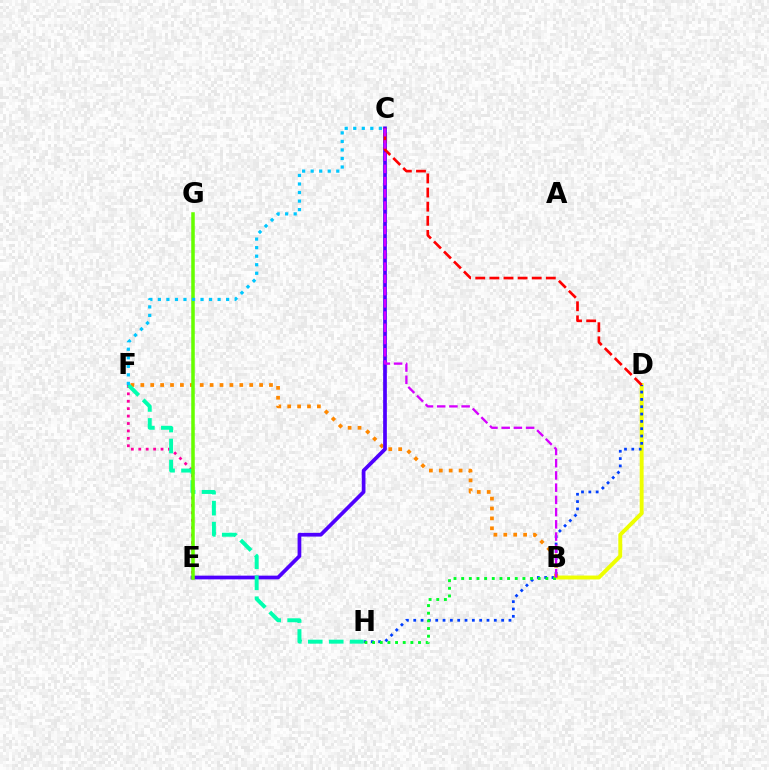{('B', 'D'): [{'color': '#eeff00', 'line_style': 'solid', 'thickness': 2.82}], ('D', 'H'): [{'color': '#003fff', 'line_style': 'dotted', 'thickness': 1.99}], ('E', 'F'): [{'color': '#ff00a0', 'line_style': 'dotted', 'thickness': 2.02}], ('B', 'H'): [{'color': '#00ff27', 'line_style': 'dotted', 'thickness': 2.08}], ('B', 'F'): [{'color': '#ff8800', 'line_style': 'dotted', 'thickness': 2.69}], ('C', 'E'): [{'color': '#4f00ff', 'line_style': 'solid', 'thickness': 2.68}], ('F', 'H'): [{'color': '#00ffaf', 'line_style': 'dashed', 'thickness': 2.85}], ('C', 'D'): [{'color': '#ff0000', 'line_style': 'dashed', 'thickness': 1.92}], ('E', 'G'): [{'color': '#66ff00', 'line_style': 'solid', 'thickness': 2.54}], ('B', 'C'): [{'color': '#d600ff', 'line_style': 'dashed', 'thickness': 1.66}], ('C', 'F'): [{'color': '#00c7ff', 'line_style': 'dotted', 'thickness': 2.32}]}